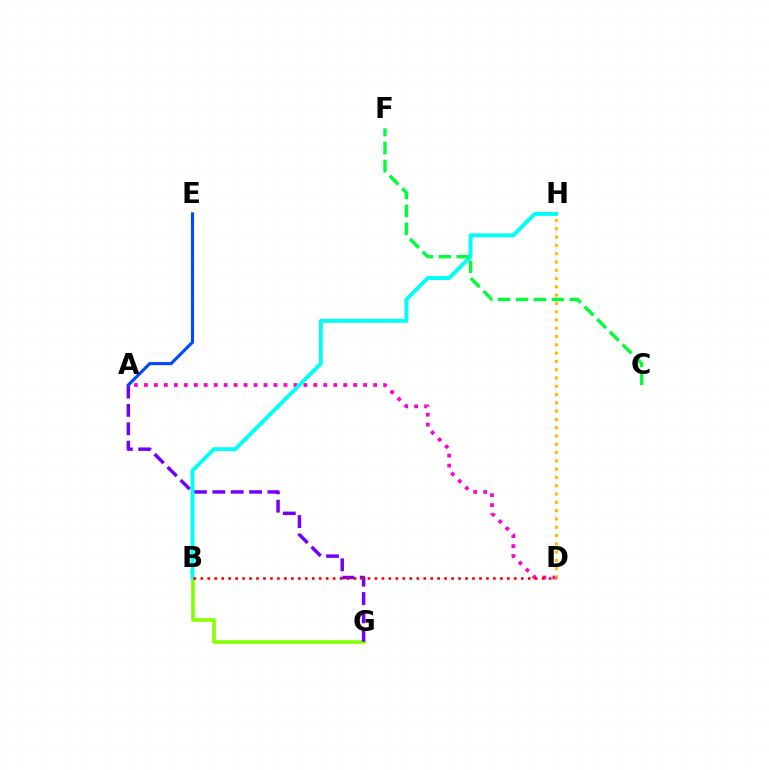{('A', 'D'): [{'color': '#ff00cf', 'line_style': 'dotted', 'thickness': 2.71}], ('B', 'G'): [{'color': '#84ff00', 'line_style': 'solid', 'thickness': 2.59}], ('A', 'E'): [{'color': '#004bff', 'line_style': 'solid', 'thickness': 2.26}], ('A', 'G'): [{'color': '#7200ff', 'line_style': 'dashed', 'thickness': 2.5}], ('B', 'H'): [{'color': '#00fff6', 'line_style': 'solid', 'thickness': 2.83}], ('D', 'H'): [{'color': '#ffbd00', 'line_style': 'dotted', 'thickness': 2.25}], ('B', 'D'): [{'color': '#ff0000', 'line_style': 'dotted', 'thickness': 1.89}], ('C', 'F'): [{'color': '#00ff39', 'line_style': 'dashed', 'thickness': 2.43}]}